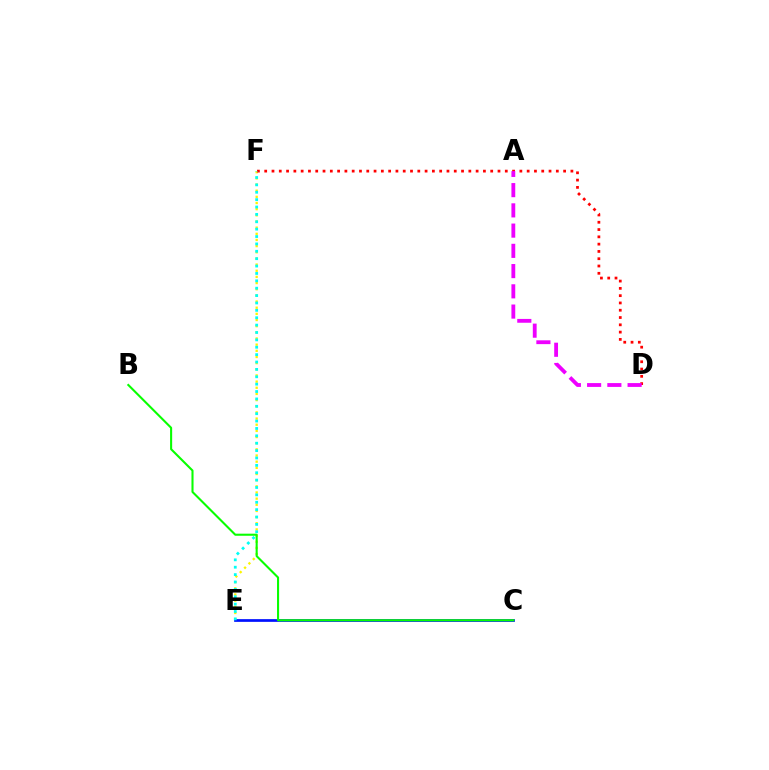{('E', 'F'): [{'color': '#fcf500', 'line_style': 'dotted', 'thickness': 1.67}, {'color': '#00fff6', 'line_style': 'dotted', 'thickness': 2.01}], ('D', 'F'): [{'color': '#ff0000', 'line_style': 'dotted', 'thickness': 1.98}], ('C', 'E'): [{'color': '#0010ff', 'line_style': 'solid', 'thickness': 1.96}], ('A', 'D'): [{'color': '#ee00ff', 'line_style': 'dashed', 'thickness': 2.75}], ('B', 'C'): [{'color': '#08ff00', 'line_style': 'solid', 'thickness': 1.5}]}